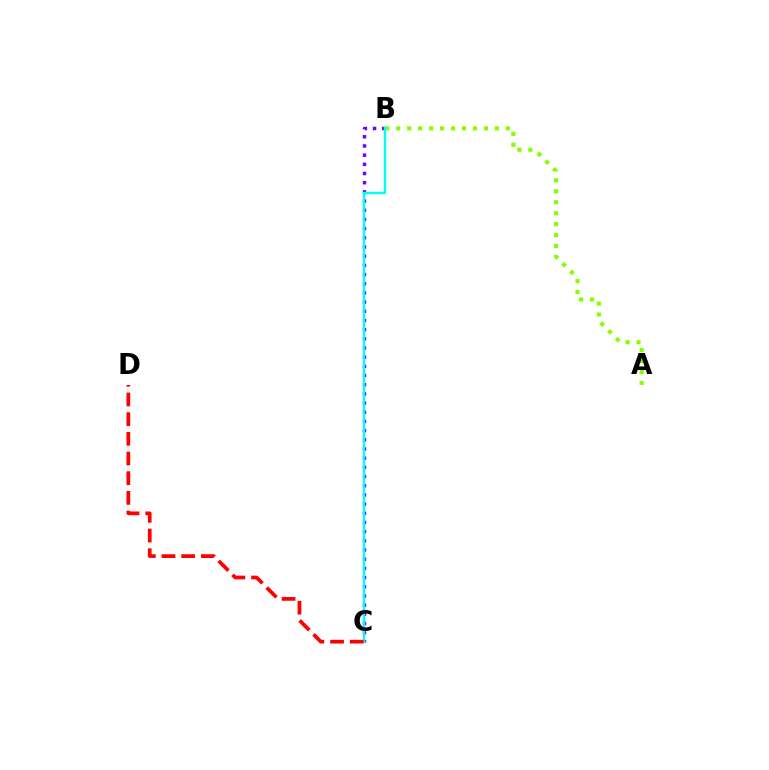{('B', 'C'): [{'color': '#7200ff', 'line_style': 'dotted', 'thickness': 2.5}, {'color': '#00fff6', 'line_style': 'solid', 'thickness': 1.74}], ('A', 'B'): [{'color': '#84ff00', 'line_style': 'dotted', 'thickness': 2.98}], ('C', 'D'): [{'color': '#ff0000', 'line_style': 'dashed', 'thickness': 2.67}]}